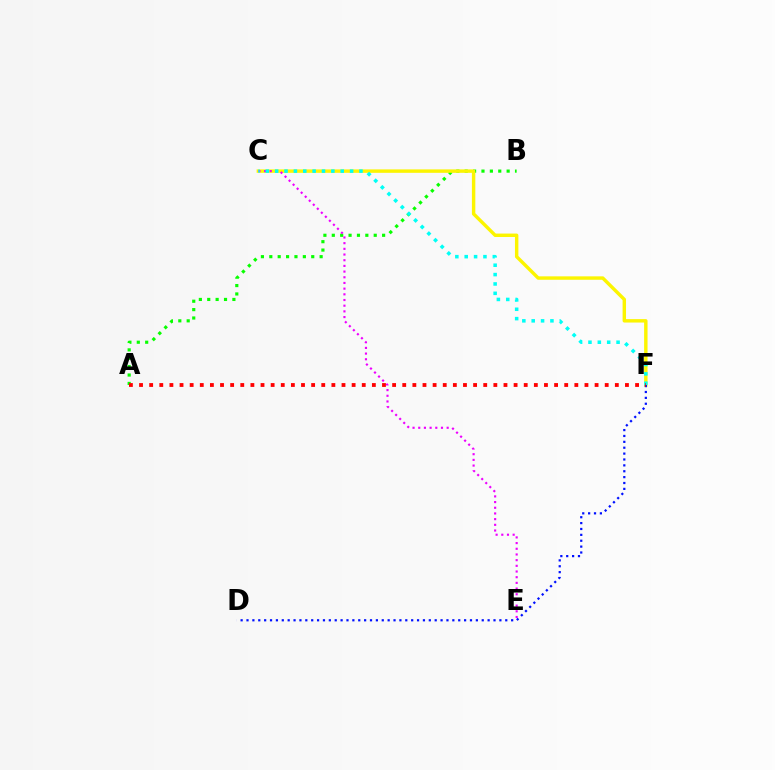{('A', 'B'): [{'color': '#08ff00', 'line_style': 'dotted', 'thickness': 2.28}], ('C', 'F'): [{'color': '#fcf500', 'line_style': 'solid', 'thickness': 2.46}, {'color': '#00fff6', 'line_style': 'dotted', 'thickness': 2.55}], ('D', 'F'): [{'color': '#0010ff', 'line_style': 'dotted', 'thickness': 1.6}], ('C', 'E'): [{'color': '#ee00ff', 'line_style': 'dotted', 'thickness': 1.54}], ('A', 'F'): [{'color': '#ff0000', 'line_style': 'dotted', 'thickness': 2.75}]}